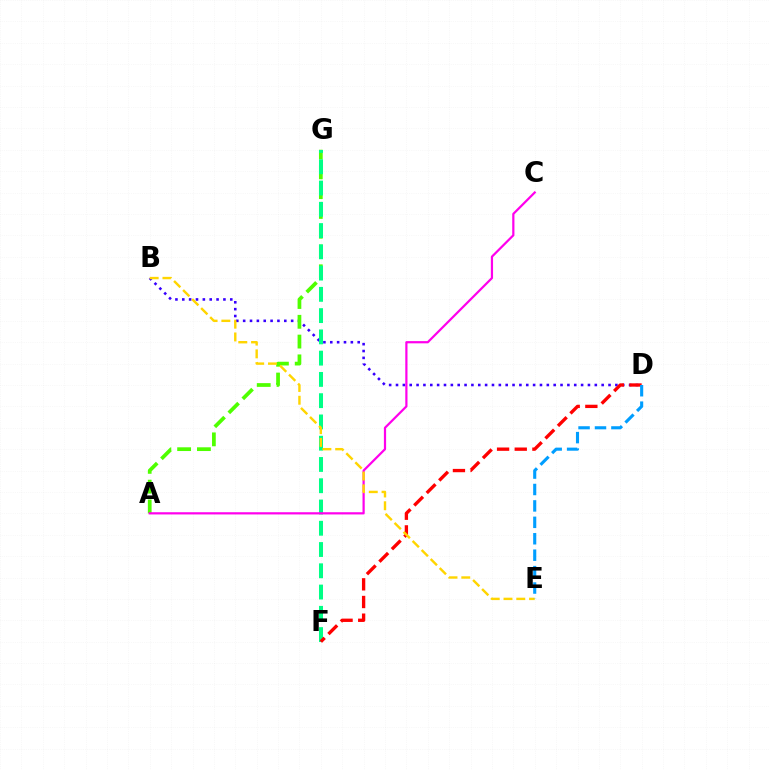{('B', 'D'): [{'color': '#3700ff', 'line_style': 'dotted', 'thickness': 1.86}], ('A', 'G'): [{'color': '#4fff00', 'line_style': 'dashed', 'thickness': 2.69}], ('F', 'G'): [{'color': '#00ff86', 'line_style': 'dashed', 'thickness': 2.89}], ('D', 'F'): [{'color': '#ff0000', 'line_style': 'dashed', 'thickness': 2.4}], ('A', 'C'): [{'color': '#ff00ed', 'line_style': 'solid', 'thickness': 1.6}], ('B', 'E'): [{'color': '#ffd500', 'line_style': 'dashed', 'thickness': 1.73}], ('D', 'E'): [{'color': '#009eff', 'line_style': 'dashed', 'thickness': 2.23}]}